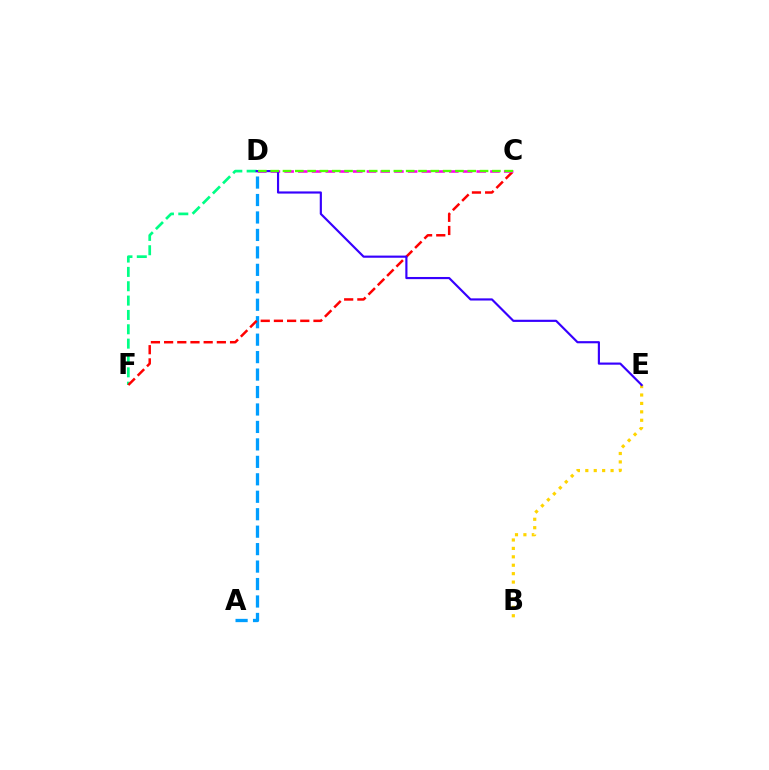{('A', 'D'): [{'color': '#009eff', 'line_style': 'dashed', 'thickness': 2.37}], ('D', 'F'): [{'color': '#00ff86', 'line_style': 'dashed', 'thickness': 1.95}], ('C', 'F'): [{'color': '#ff0000', 'line_style': 'dashed', 'thickness': 1.79}], ('C', 'D'): [{'color': '#ff00ed', 'line_style': 'dashed', 'thickness': 1.86}, {'color': '#4fff00', 'line_style': 'dashed', 'thickness': 1.67}], ('B', 'E'): [{'color': '#ffd500', 'line_style': 'dotted', 'thickness': 2.29}], ('D', 'E'): [{'color': '#3700ff', 'line_style': 'solid', 'thickness': 1.56}]}